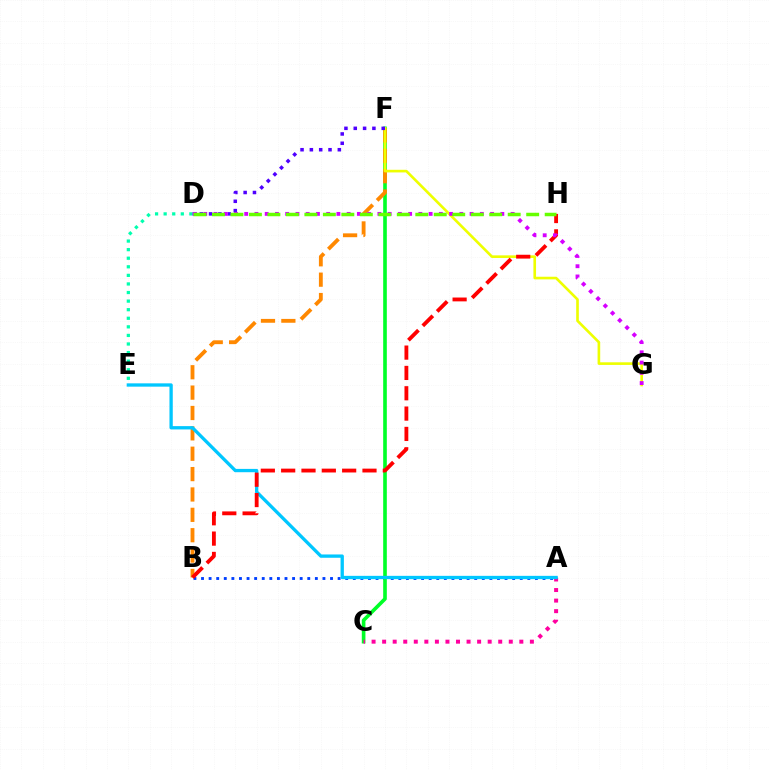{('A', 'B'): [{'color': '#003fff', 'line_style': 'dotted', 'thickness': 2.06}], ('C', 'F'): [{'color': '#00ff27', 'line_style': 'solid', 'thickness': 2.62}], ('A', 'C'): [{'color': '#ff00a0', 'line_style': 'dotted', 'thickness': 2.87}], ('B', 'F'): [{'color': '#ff8800', 'line_style': 'dashed', 'thickness': 2.77}], ('A', 'E'): [{'color': '#00c7ff', 'line_style': 'solid', 'thickness': 2.38}], ('F', 'G'): [{'color': '#eeff00', 'line_style': 'solid', 'thickness': 1.9}], ('D', 'E'): [{'color': '#00ffaf', 'line_style': 'dotted', 'thickness': 2.33}], ('B', 'H'): [{'color': '#ff0000', 'line_style': 'dashed', 'thickness': 2.76}], ('D', 'F'): [{'color': '#4f00ff', 'line_style': 'dotted', 'thickness': 2.53}], ('D', 'G'): [{'color': '#d600ff', 'line_style': 'dotted', 'thickness': 2.78}], ('D', 'H'): [{'color': '#66ff00', 'line_style': 'dashed', 'thickness': 2.51}]}